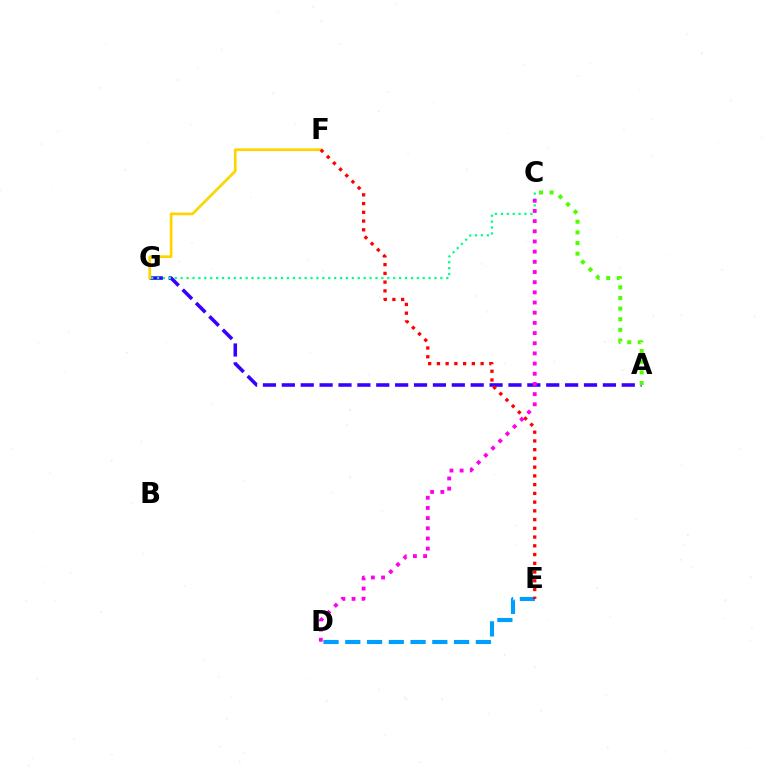{('A', 'G'): [{'color': '#3700ff', 'line_style': 'dashed', 'thickness': 2.57}], ('F', 'G'): [{'color': '#ffd500', 'line_style': 'solid', 'thickness': 1.94}], ('D', 'E'): [{'color': '#009eff', 'line_style': 'dashed', 'thickness': 2.96}], ('A', 'C'): [{'color': '#4fff00', 'line_style': 'dotted', 'thickness': 2.89}], ('C', 'G'): [{'color': '#00ff86', 'line_style': 'dotted', 'thickness': 1.6}], ('E', 'F'): [{'color': '#ff0000', 'line_style': 'dotted', 'thickness': 2.37}], ('C', 'D'): [{'color': '#ff00ed', 'line_style': 'dotted', 'thickness': 2.76}]}